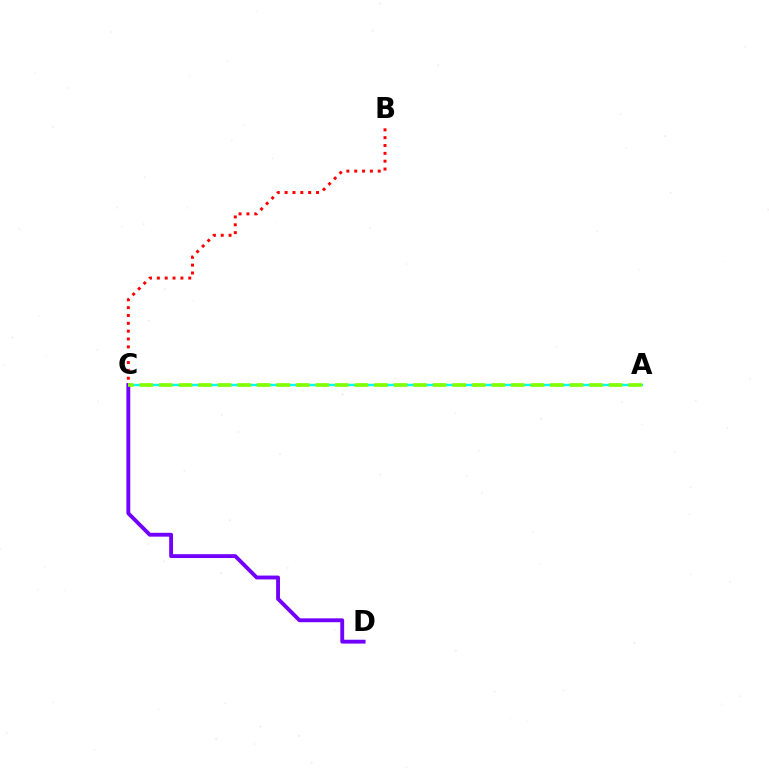{('B', 'C'): [{'color': '#ff0000', 'line_style': 'dotted', 'thickness': 2.13}], ('A', 'C'): [{'color': '#00fff6', 'line_style': 'solid', 'thickness': 1.71}, {'color': '#84ff00', 'line_style': 'dashed', 'thickness': 2.66}], ('C', 'D'): [{'color': '#7200ff', 'line_style': 'solid', 'thickness': 2.78}]}